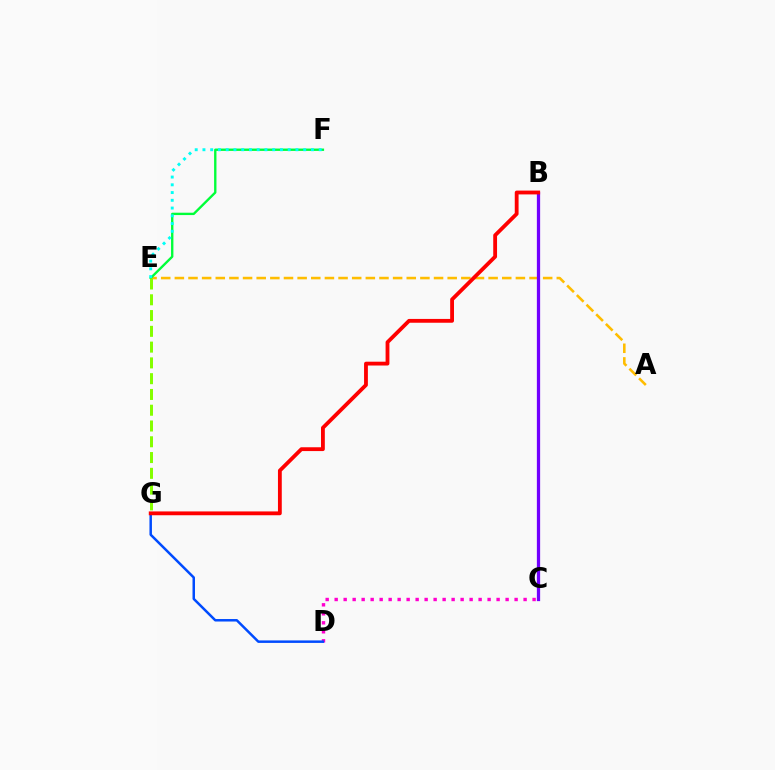{('A', 'E'): [{'color': '#ffbd00', 'line_style': 'dashed', 'thickness': 1.85}], ('E', 'F'): [{'color': '#00ff39', 'line_style': 'solid', 'thickness': 1.7}, {'color': '#00fff6', 'line_style': 'dotted', 'thickness': 2.11}], ('C', 'D'): [{'color': '#ff00cf', 'line_style': 'dotted', 'thickness': 2.44}], ('E', 'G'): [{'color': '#84ff00', 'line_style': 'dashed', 'thickness': 2.14}], ('D', 'G'): [{'color': '#004bff', 'line_style': 'solid', 'thickness': 1.79}], ('B', 'C'): [{'color': '#7200ff', 'line_style': 'solid', 'thickness': 2.35}], ('B', 'G'): [{'color': '#ff0000', 'line_style': 'solid', 'thickness': 2.75}]}